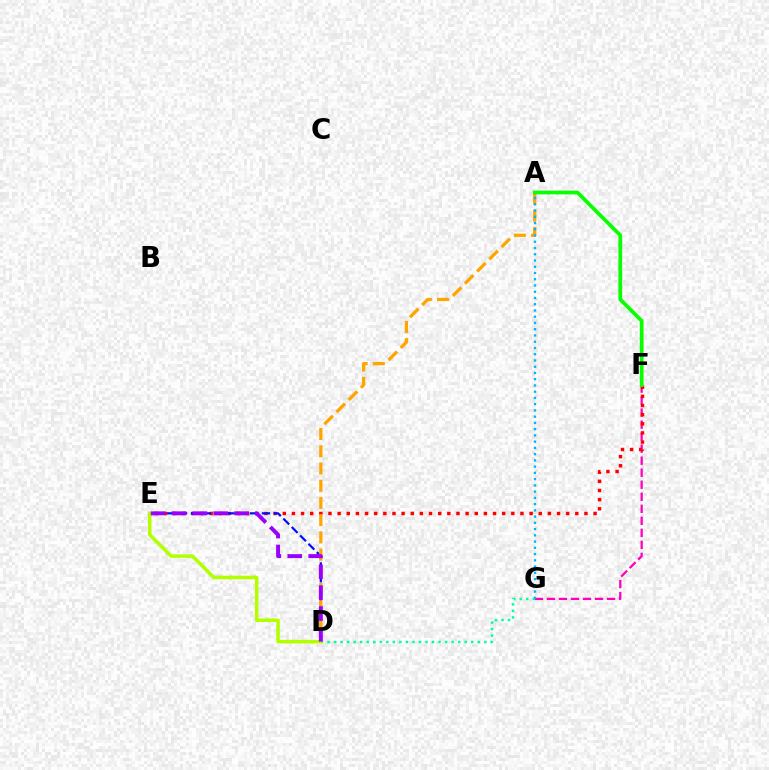{('F', 'G'): [{'color': '#ff00bd', 'line_style': 'dashed', 'thickness': 1.63}], ('D', 'G'): [{'color': '#00ff9d', 'line_style': 'dotted', 'thickness': 1.77}], ('E', 'F'): [{'color': '#ff0000', 'line_style': 'dotted', 'thickness': 2.48}], ('D', 'E'): [{'color': '#0010ff', 'line_style': 'dashed', 'thickness': 1.61}, {'color': '#b3ff00', 'line_style': 'solid', 'thickness': 2.53}, {'color': '#9b00ff', 'line_style': 'dashed', 'thickness': 2.84}], ('A', 'D'): [{'color': '#ffa500', 'line_style': 'dashed', 'thickness': 2.34}], ('A', 'F'): [{'color': '#08ff00', 'line_style': 'solid', 'thickness': 2.69}], ('A', 'G'): [{'color': '#00b5ff', 'line_style': 'dotted', 'thickness': 1.7}]}